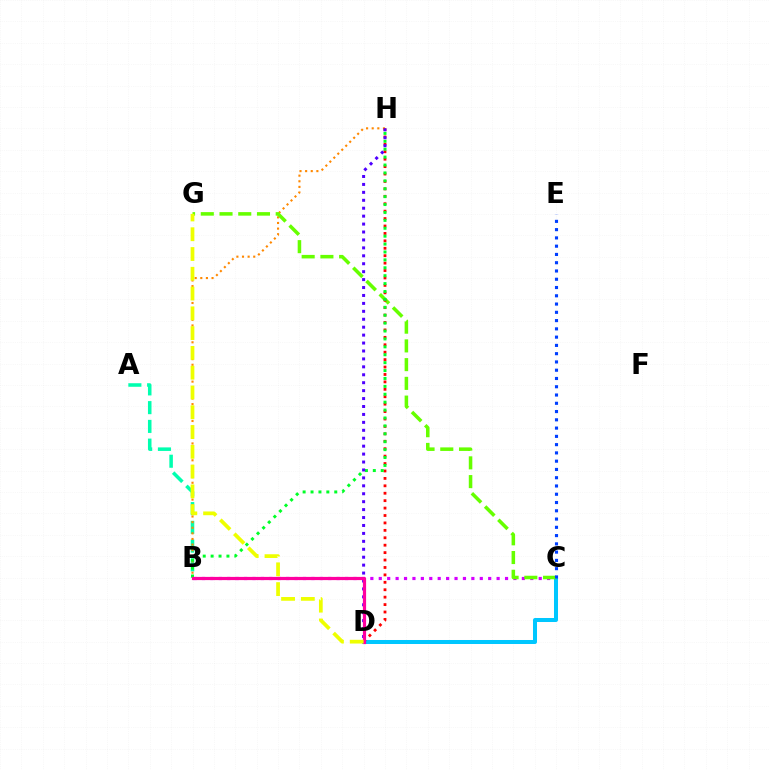{('A', 'B'): [{'color': '#00ffaf', 'line_style': 'dashed', 'thickness': 2.55}], ('B', 'H'): [{'color': '#ff8800', 'line_style': 'dotted', 'thickness': 1.53}, {'color': '#00ff27', 'line_style': 'dotted', 'thickness': 2.15}], ('B', 'C'): [{'color': '#d600ff', 'line_style': 'dotted', 'thickness': 2.29}], ('C', 'D'): [{'color': '#00c7ff', 'line_style': 'solid', 'thickness': 2.89}], ('C', 'G'): [{'color': '#66ff00', 'line_style': 'dashed', 'thickness': 2.54}], ('C', 'E'): [{'color': '#003fff', 'line_style': 'dotted', 'thickness': 2.25}], ('D', 'H'): [{'color': '#ff0000', 'line_style': 'dotted', 'thickness': 2.02}, {'color': '#4f00ff', 'line_style': 'dotted', 'thickness': 2.15}], ('B', 'D'): [{'color': '#ff00a0', 'line_style': 'solid', 'thickness': 2.3}], ('D', 'G'): [{'color': '#eeff00', 'line_style': 'dashed', 'thickness': 2.69}]}